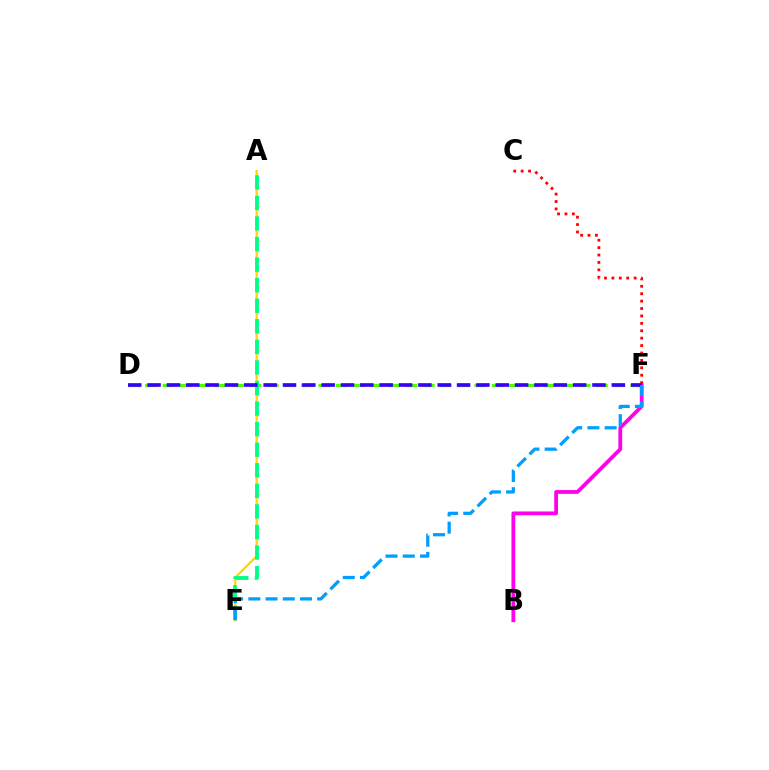{('D', 'F'): [{'color': '#4fff00', 'line_style': 'dashed', 'thickness': 2.35}, {'color': '#3700ff', 'line_style': 'dashed', 'thickness': 2.63}], ('A', 'E'): [{'color': '#ffd500', 'line_style': 'solid', 'thickness': 1.62}, {'color': '#00ff86', 'line_style': 'dashed', 'thickness': 2.79}], ('C', 'F'): [{'color': '#ff0000', 'line_style': 'dotted', 'thickness': 2.01}], ('B', 'F'): [{'color': '#ff00ed', 'line_style': 'solid', 'thickness': 2.71}], ('E', 'F'): [{'color': '#009eff', 'line_style': 'dashed', 'thickness': 2.34}]}